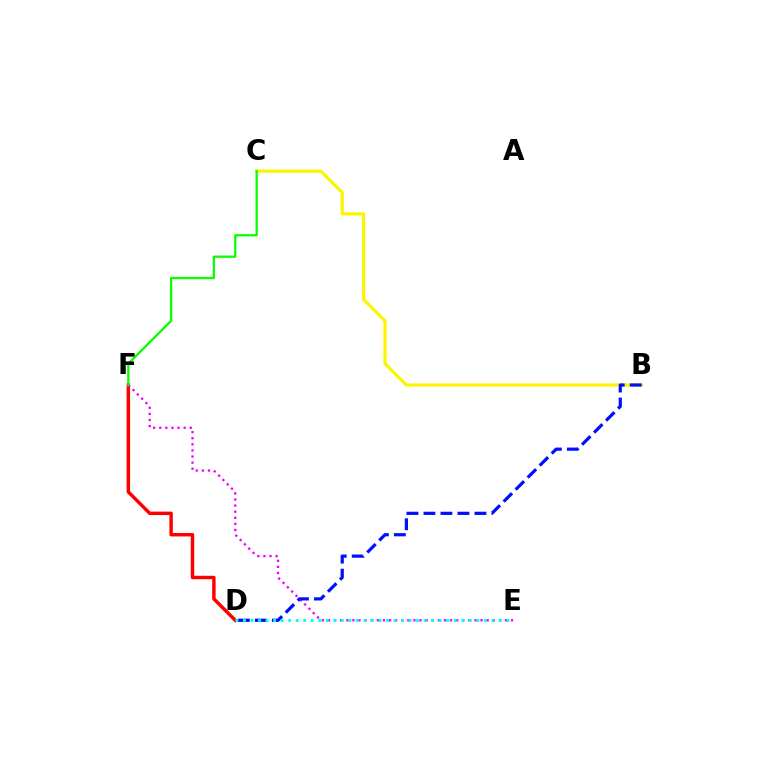{('B', 'C'): [{'color': '#fcf500', 'line_style': 'solid', 'thickness': 2.3}], ('D', 'F'): [{'color': '#ff0000', 'line_style': 'solid', 'thickness': 2.48}], ('E', 'F'): [{'color': '#ee00ff', 'line_style': 'dotted', 'thickness': 1.66}], ('C', 'F'): [{'color': '#08ff00', 'line_style': 'solid', 'thickness': 1.63}], ('B', 'D'): [{'color': '#0010ff', 'line_style': 'dashed', 'thickness': 2.31}], ('D', 'E'): [{'color': '#00fff6', 'line_style': 'dotted', 'thickness': 2.05}]}